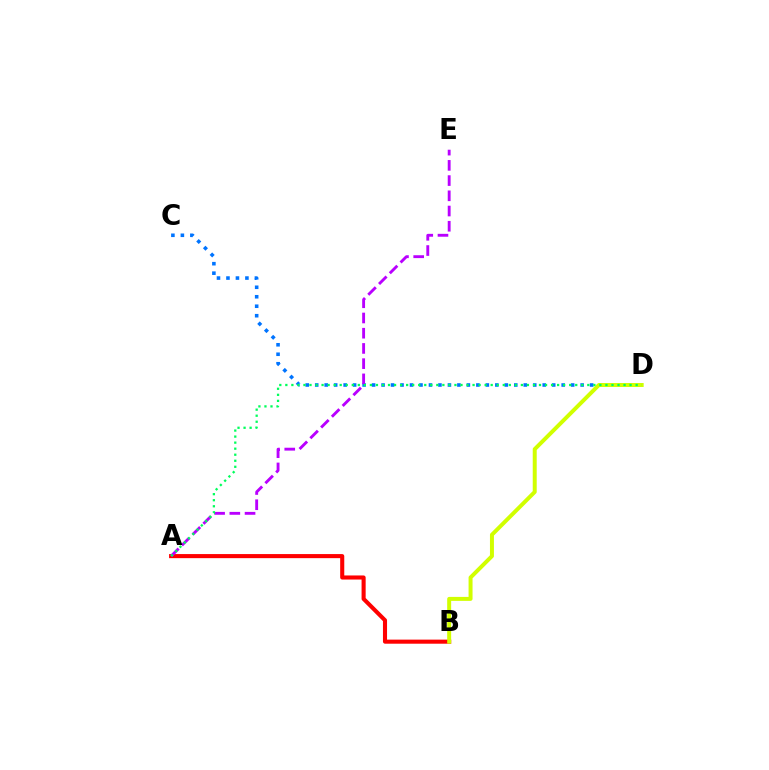{('C', 'D'): [{'color': '#0074ff', 'line_style': 'dotted', 'thickness': 2.58}], ('A', 'B'): [{'color': '#ff0000', 'line_style': 'solid', 'thickness': 2.94}], ('B', 'D'): [{'color': '#d1ff00', 'line_style': 'solid', 'thickness': 2.86}], ('A', 'E'): [{'color': '#b900ff', 'line_style': 'dashed', 'thickness': 2.07}], ('A', 'D'): [{'color': '#00ff5c', 'line_style': 'dotted', 'thickness': 1.64}]}